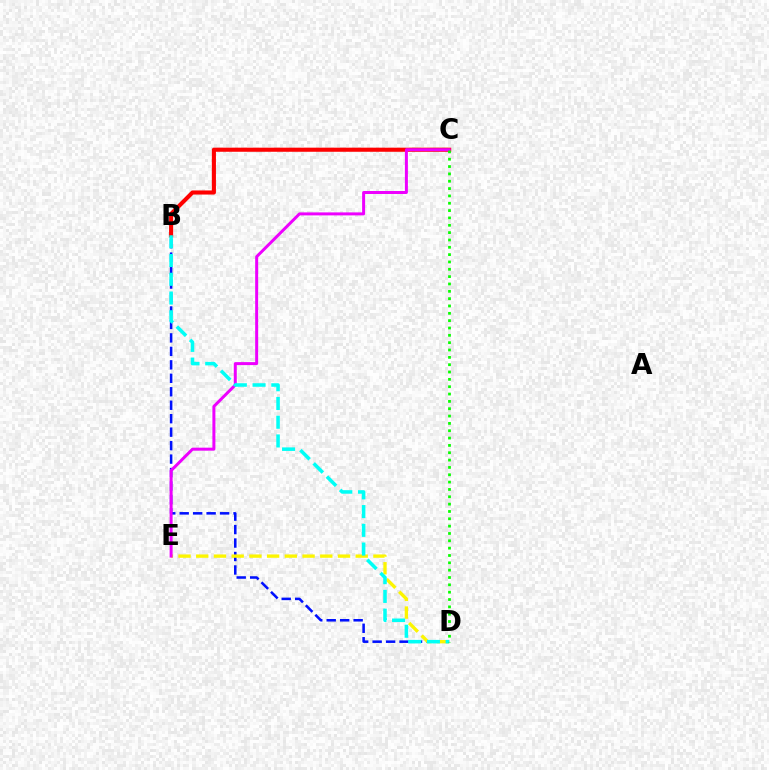{('B', 'D'): [{'color': '#0010ff', 'line_style': 'dashed', 'thickness': 1.83}, {'color': '#00fff6', 'line_style': 'dashed', 'thickness': 2.55}], ('D', 'E'): [{'color': '#fcf500', 'line_style': 'dashed', 'thickness': 2.41}], ('B', 'C'): [{'color': '#ff0000', 'line_style': 'solid', 'thickness': 2.95}], ('C', 'E'): [{'color': '#ee00ff', 'line_style': 'solid', 'thickness': 2.15}], ('C', 'D'): [{'color': '#08ff00', 'line_style': 'dotted', 'thickness': 1.99}]}